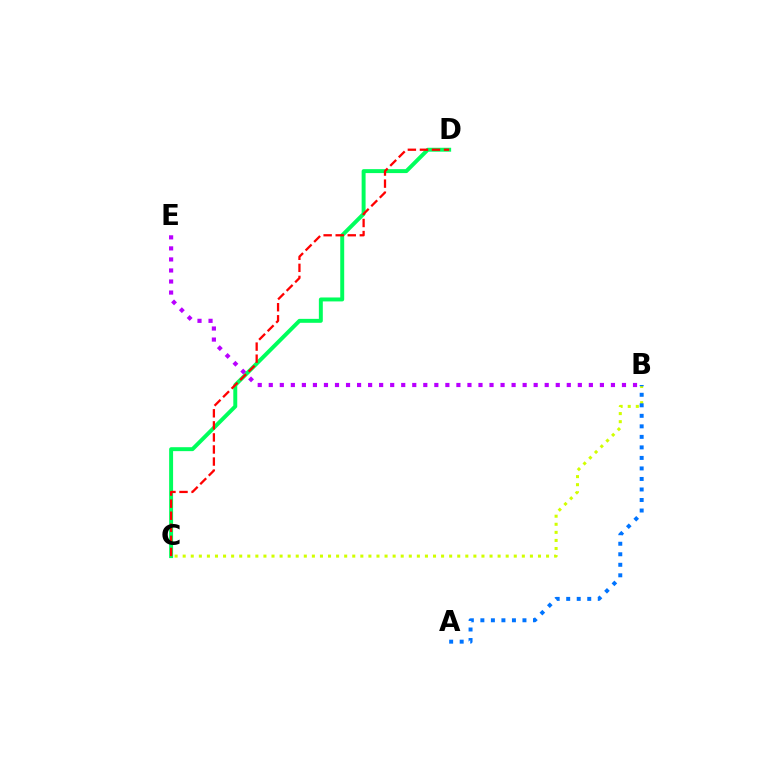{('C', 'D'): [{'color': '#00ff5c', 'line_style': 'solid', 'thickness': 2.84}, {'color': '#ff0000', 'line_style': 'dashed', 'thickness': 1.64}], ('B', 'C'): [{'color': '#d1ff00', 'line_style': 'dotted', 'thickness': 2.19}], ('A', 'B'): [{'color': '#0074ff', 'line_style': 'dotted', 'thickness': 2.86}], ('B', 'E'): [{'color': '#b900ff', 'line_style': 'dotted', 'thickness': 3.0}]}